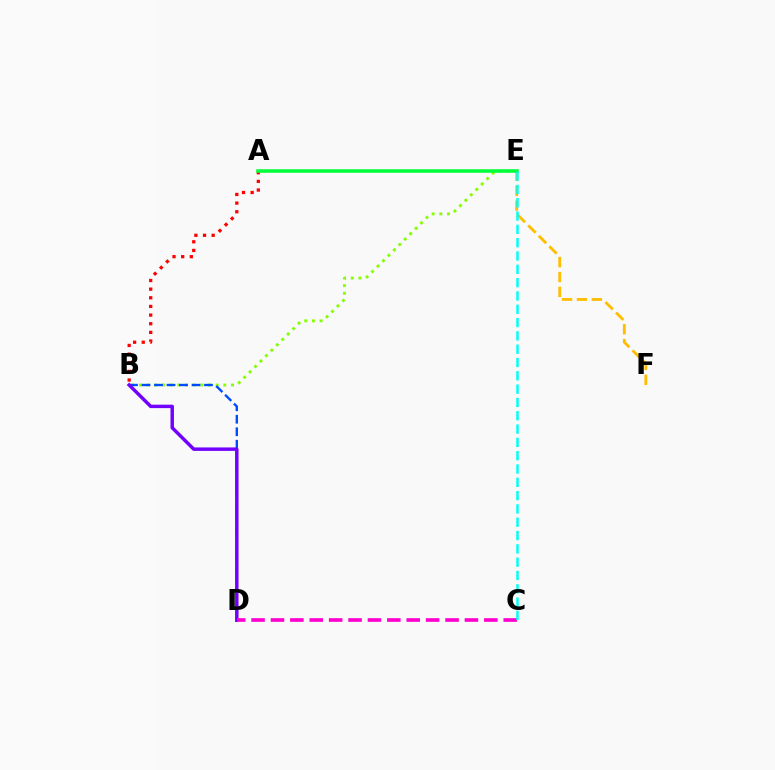{('E', 'F'): [{'color': '#ffbd00', 'line_style': 'dashed', 'thickness': 2.02}], ('B', 'E'): [{'color': '#84ff00', 'line_style': 'dotted', 'thickness': 2.08}], ('B', 'D'): [{'color': '#004bff', 'line_style': 'dashed', 'thickness': 1.7}, {'color': '#7200ff', 'line_style': 'solid', 'thickness': 2.49}], ('A', 'B'): [{'color': '#ff0000', 'line_style': 'dotted', 'thickness': 2.35}], ('A', 'E'): [{'color': '#00ff39', 'line_style': 'solid', 'thickness': 2.54}], ('C', 'D'): [{'color': '#ff00cf', 'line_style': 'dashed', 'thickness': 2.63}], ('C', 'E'): [{'color': '#00fff6', 'line_style': 'dashed', 'thickness': 1.81}]}